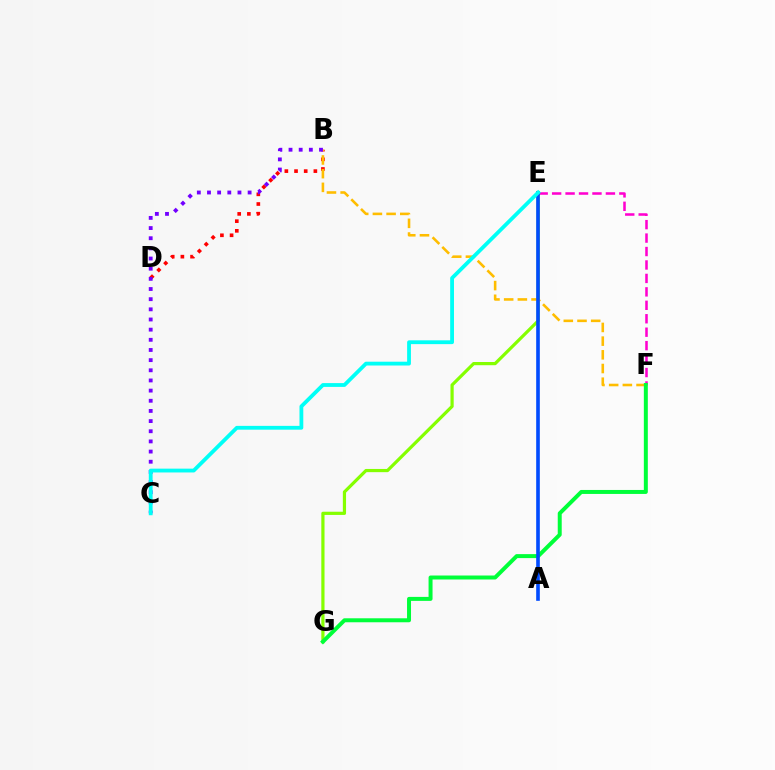{('E', 'G'): [{'color': '#84ff00', 'line_style': 'solid', 'thickness': 2.31}], ('B', 'D'): [{'color': '#ff0000', 'line_style': 'dotted', 'thickness': 2.63}], ('B', 'F'): [{'color': '#ffbd00', 'line_style': 'dashed', 'thickness': 1.86}], ('E', 'F'): [{'color': '#ff00cf', 'line_style': 'dashed', 'thickness': 1.83}], ('F', 'G'): [{'color': '#00ff39', 'line_style': 'solid', 'thickness': 2.86}], ('B', 'C'): [{'color': '#7200ff', 'line_style': 'dotted', 'thickness': 2.76}], ('A', 'E'): [{'color': '#004bff', 'line_style': 'solid', 'thickness': 2.62}], ('C', 'E'): [{'color': '#00fff6', 'line_style': 'solid', 'thickness': 2.74}]}